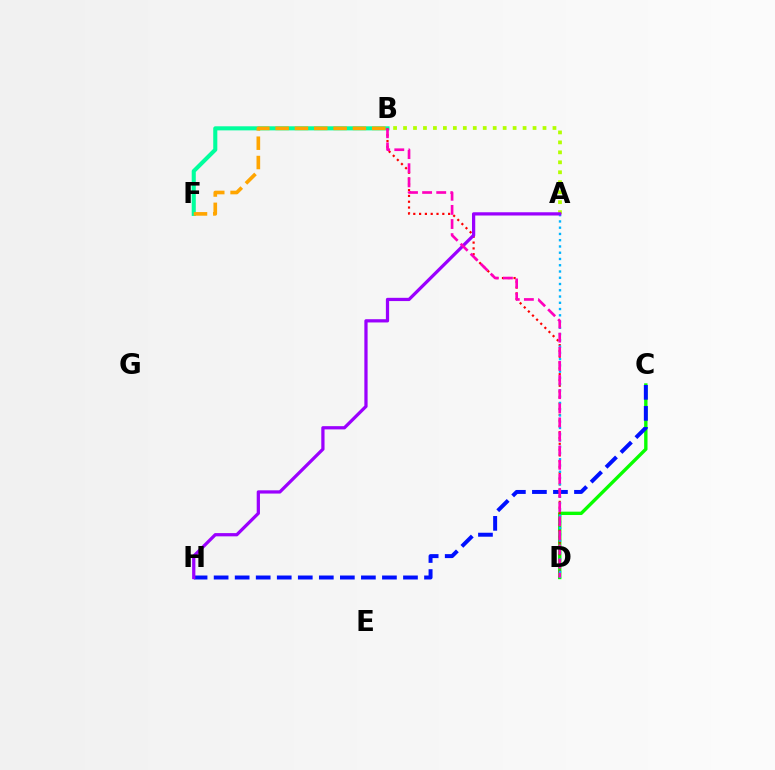{('C', 'D'): [{'color': '#08ff00', 'line_style': 'solid', 'thickness': 2.43}], ('A', 'B'): [{'color': '#b3ff00', 'line_style': 'dotted', 'thickness': 2.71}], ('B', 'F'): [{'color': '#00ff9d', 'line_style': 'solid', 'thickness': 2.94}, {'color': '#ffa500', 'line_style': 'dashed', 'thickness': 2.63}], ('C', 'H'): [{'color': '#0010ff', 'line_style': 'dashed', 'thickness': 2.86}], ('B', 'D'): [{'color': '#ff0000', 'line_style': 'dotted', 'thickness': 1.58}, {'color': '#ff00bd', 'line_style': 'dashed', 'thickness': 1.92}], ('A', 'D'): [{'color': '#00b5ff', 'line_style': 'dotted', 'thickness': 1.7}], ('A', 'H'): [{'color': '#9b00ff', 'line_style': 'solid', 'thickness': 2.34}]}